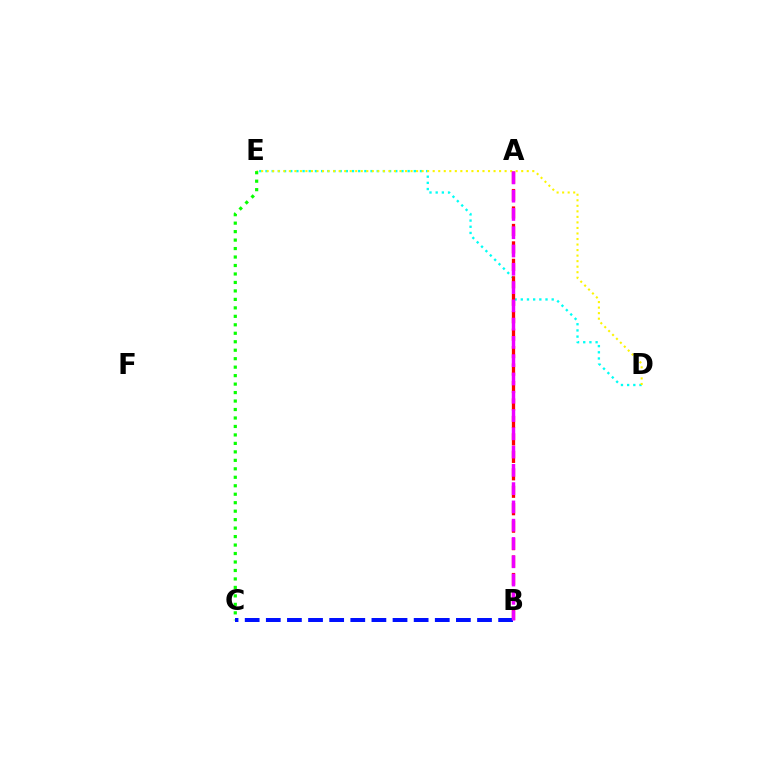{('D', 'E'): [{'color': '#00fff6', 'line_style': 'dotted', 'thickness': 1.68}, {'color': '#fcf500', 'line_style': 'dotted', 'thickness': 1.5}], ('A', 'B'): [{'color': '#ff0000', 'line_style': 'dashed', 'thickness': 2.37}, {'color': '#ee00ff', 'line_style': 'dashed', 'thickness': 2.48}], ('C', 'E'): [{'color': '#08ff00', 'line_style': 'dotted', 'thickness': 2.3}], ('B', 'C'): [{'color': '#0010ff', 'line_style': 'dashed', 'thickness': 2.87}]}